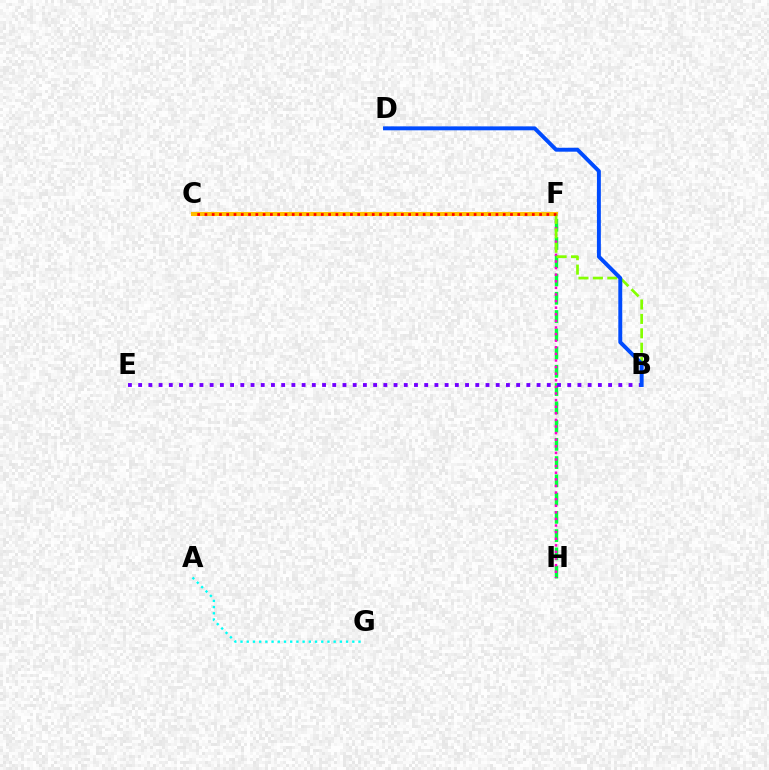{('A', 'G'): [{'color': '#00fff6', 'line_style': 'dotted', 'thickness': 1.69}], ('F', 'H'): [{'color': '#00ff39', 'line_style': 'dashed', 'thickness': 2.48}, {'color': '#ff00cf', 'line_style': 'dotted', 'thickness': 1.79}], ('C', 'F'): [{'color': '#ffbd00', 'line_style': 'solid', 'thickness': 2.92}, {'color': '#ff0000', 'line_style': 'dotted', 'thickness': 1.98}], ('B', 'F'): [{'color': '#84ff00', 'line_style': 'dashed', 'thickness': 1.96}], ('B', 'E'): [{'color': '#7200ff', 'line_style': 'dotted', 'thickness': 2.78}], ('B', 'D'): [{'color': '#004bff', 'line_style': 'solid', 'thickness': 2.83}]}